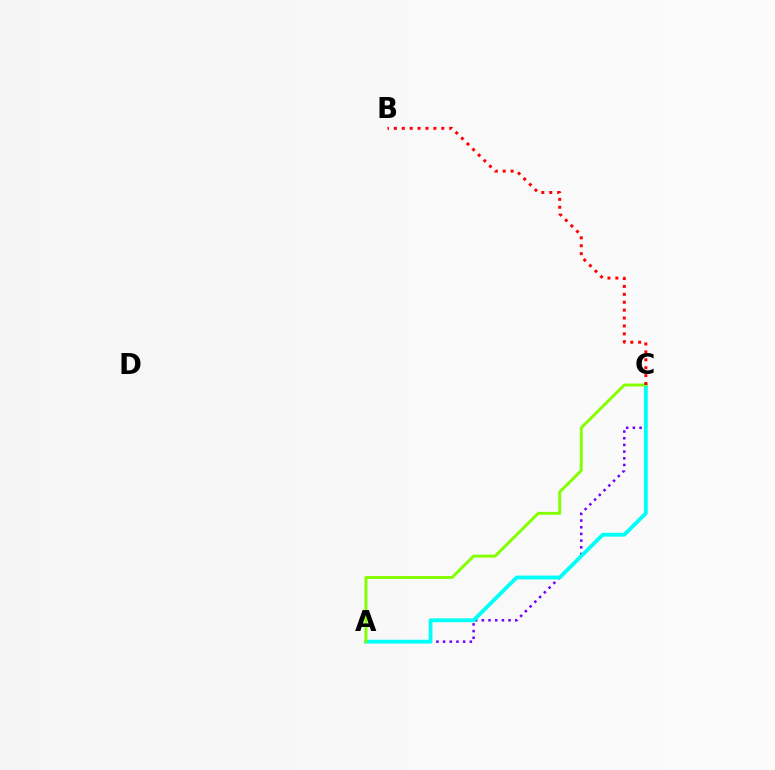{('A', 'C'): [{'color': '#7200ff', 'line_style': 'dotted', 'thickness': 1.82}, {'color': '#00fff6', 'line_style': 'solid', 'thickness': 2.75}, {'color': '#84ff00', 'line_style': 'solid', 'thickness': 2.11}], ('B', 'C'): [{'color': '#ff0000', 'line_style': 'dotted', 'thickness': 2.15}]}